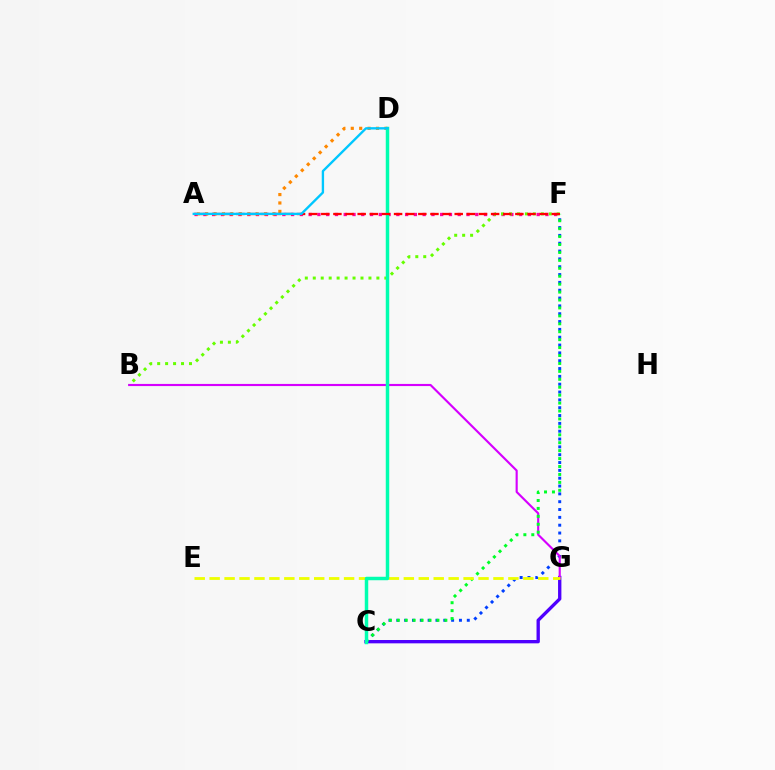{('C', 'G'): [{'color': '#4f00ff', 'line_style': 'solid', 'thickness': 2.4}], ('A', 'F'): [{'color': '#ff00a0', 'line_style': 'dotted', 'thickness': 2.38}, {'color': '#ff0000', 'line_style': 'dashed', 'thickness': 1.65}], ('C', 'F'): [{'color': '#003fff', 'line_style': 'dotted', 'thickness': 2.13}, {'color': '#00ff27', 'line_style': 'dotted', 'thickness': 2.15}], ('B', 'G'): [{'color': '#d600ff', 'line_style': 'solid', 'thickness': 1.54}], ('B', 'F'): [{'color': '#66ff00', 'line_style': 'dotted', 'thickness': 2.16}], ('A', 'D'): [{'color': '#ff8800', 'line_style': 'dotted', 'thickness': 2.29}, {'color': '#00c7ff', 'line_style': 'solid', 'thickness': 1.69}], ('E', 'G'): [{'color': '#eeff00', 'line_style': 'dashed', 'thickness': 2.03}], ('C', 'D'): [{'color': '#00ffaf', 'line_style': 'solid', 'thickness': 2.5}]}